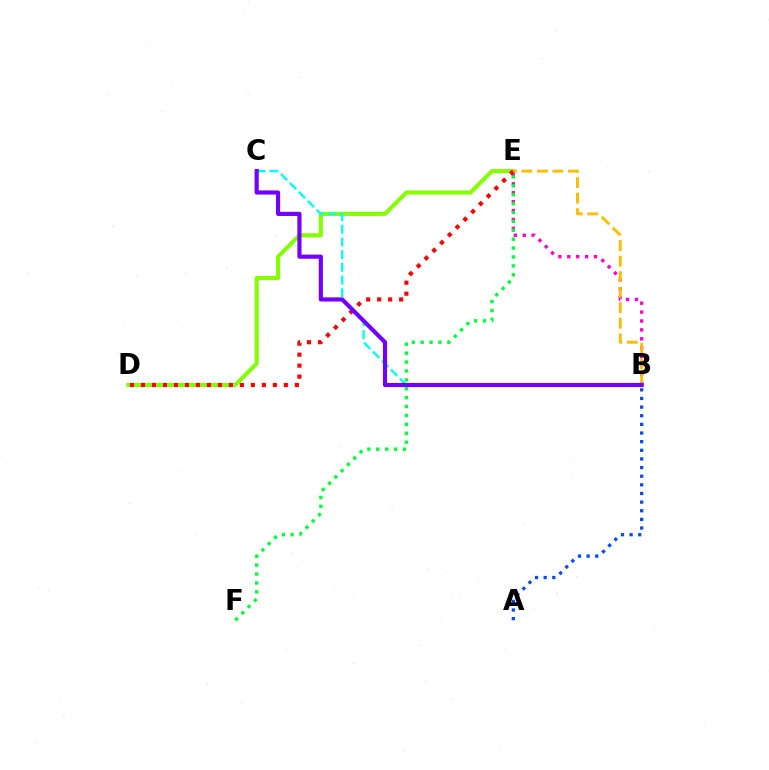{('B', 'E'): [{'color': '#ff00cf', 'line_style': 'dotted', 'thickness': 2.42}, {'color': '#ffbd00', 'line_style': 'dashed', 'thickness': 2.11}], ('D', 'E'): [{'color': '#84ff00', 'line_style': 'solid', 'thickness': 2.94}, {'color': '#ff0000', 'line_style': 'dotted', 'thickness': 2.99}], ('B', 'C'): [{'color': '#00fff6', 'line_style': 'dashed', 'thickness': 1.72}, {'color': '#7200ff', 'line_style': 'solid', 'thickness': 2.99}], ('E', 'F'): [{'color': '#00ff39', 'line_style': 'dotted', 'thickness': 2.42}], ('A', 'B'): [{'color': '#004bff', 'line_style': 'dotted', 'thickness': 2.35}]}